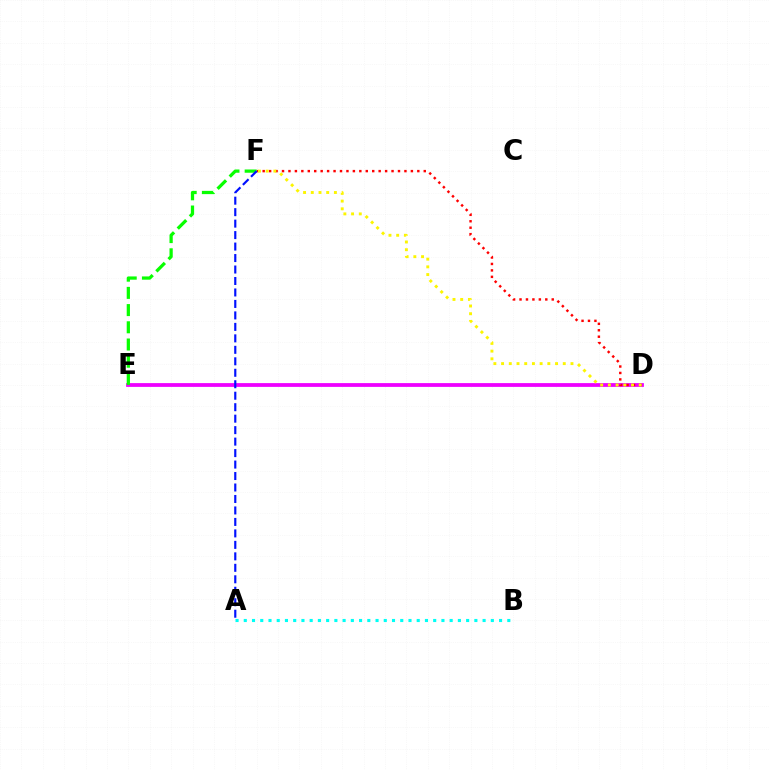{('D', 'E'): [{'color': '#ee00ff', 'line_style': 'solid', 'thickness': 2.72}], ('D', 'F'): [{'color': '#ff0000', 'line_style': 'dotted', 'thickness': 1.75}, {'color': '#fcf500', 'line_style': 'dotted', 'thickness': 2.09}], ('E', 'F'): [{'color': '#08ff00', 'line_style': 'dashed', 'thickness': 2.34}], ('A', 'F'): [{'color': '#0010ff', 'line_style': 'dashed', 'thickness': 1.56}], ('A', 'B'): [{'color': '#00fff6', 'line_style': 'dotted', 'thickness': 2.24}]}